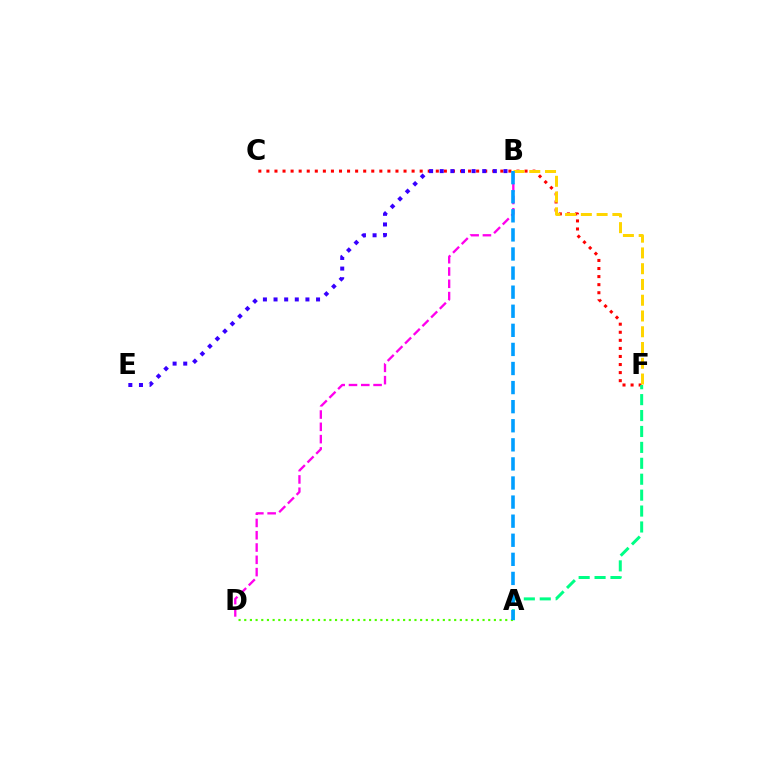{('C', 'F'): [{'color': '#ff0000', 'line_style': 'dotted', 'thickness': 2.19}], ('B', 'E'): [{'color': '#3700ff', 'line_style': 'dotted', 'thickness': 2.89}], ('B', 'D'): [{'color': '#ff00ed', 'line_style': 'dashed', 'thickness': 1.67}], ('A', 'F'): [{'color': '#00ff86', 'line_style': 'dashed', 'thickness': 2.16}], ('B', 'F'): [{'color': '#ffd500', 'line_style': 'dashed', 'thickness': 2.14}], ('A', 'D'): [{'color': '#4fff00', 'line_style': 'dotted', 'thickness': 1.54}], ('A', 'B'): [{'color': '#009eff', 'line_style': 'dashed', 'thickness': 2.59}]}